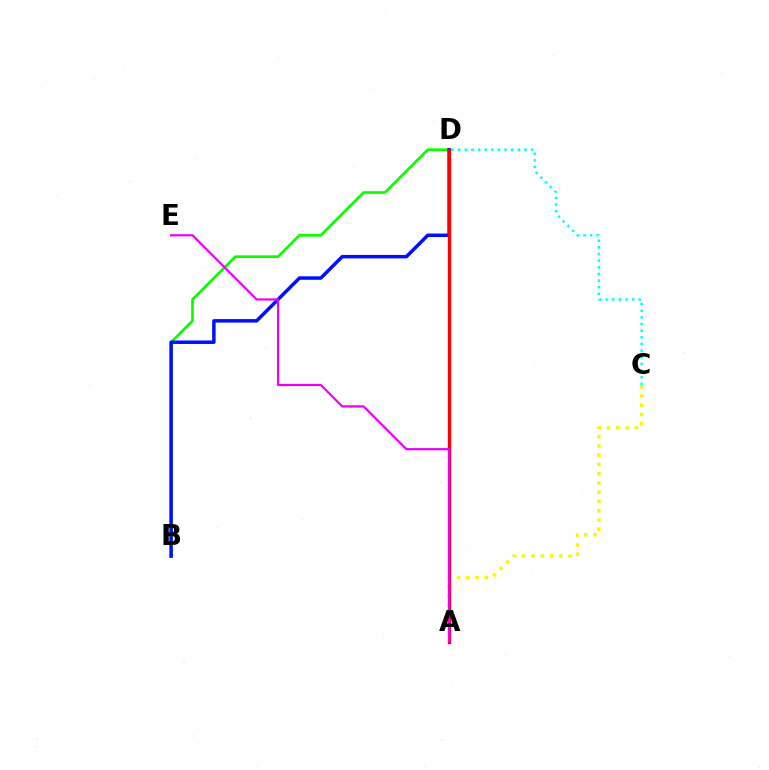{('A', 'C'): [{'color': '#fcf500', 'line_style': 'dotted', 'thickness': 2.52}], ('B', 'D'): [{'color': '#08ff00', 'line_style': 'solid', 'thickness': 1.93}, {'color': '#0010ff', 'line_style': 'solid', 'thickness': 2.51}], ('C', 'D'): [{'color': '#00fff6', 'line_style': 'dotted', 'thickness': 1.8}], ('A', 'D'): [{'color': '#ff0000', 'line_style': 'solid', 'thickness': 2.39}], ('A', 'E'): [{'color': '#ee00ff', 'line_style': 'solid', 'thickness': 1.58}]}